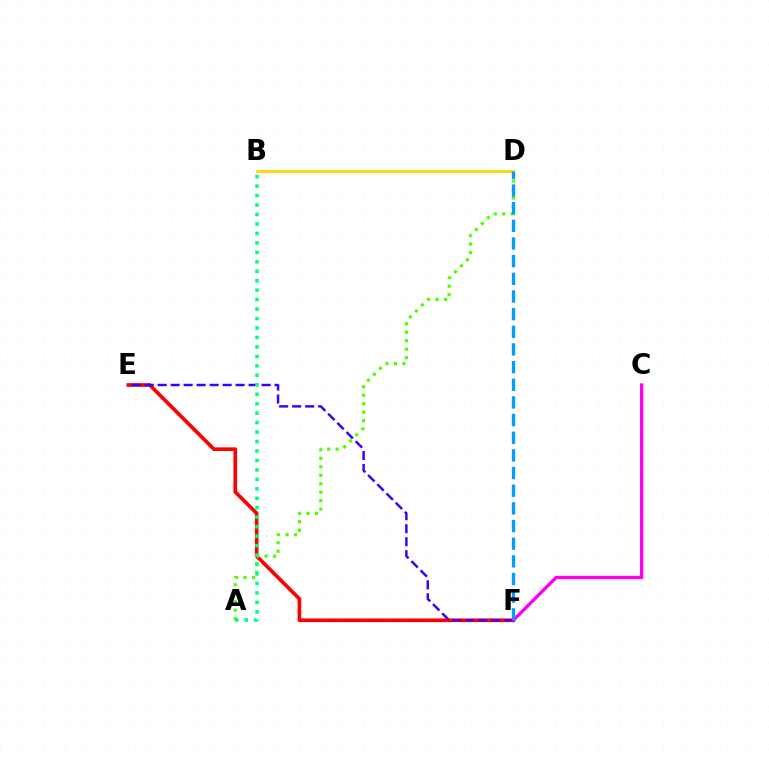{('E', 'F'): [{'color': '#ff0000', 'line_style': 'solid', 'thickness': 2.64}, {'color': '#3700ff', 'line_style': 'dashed', 'thickness': 1.77}], ('C', 'F'): [{'color': '#ff00ed', 'line_style': 'solid', 'thickness': 2.4}], ('A', 'D'): [{'color': '#4fff00', 'line_style': 'dotted', 'thickness': 2.3}], ('B', 'D'): [{'color': '#ffd500', 'line_style': 'solid', 'thickness': 1.99}], ('A', 'B'): [{'color': '#00ff86', 'line_style': 'dotted', 'thickness': 2.57}], ('D', 'F'): [{'color': '#009eff', 'line_style': 'dashed', 'thickness': 2.4}]}